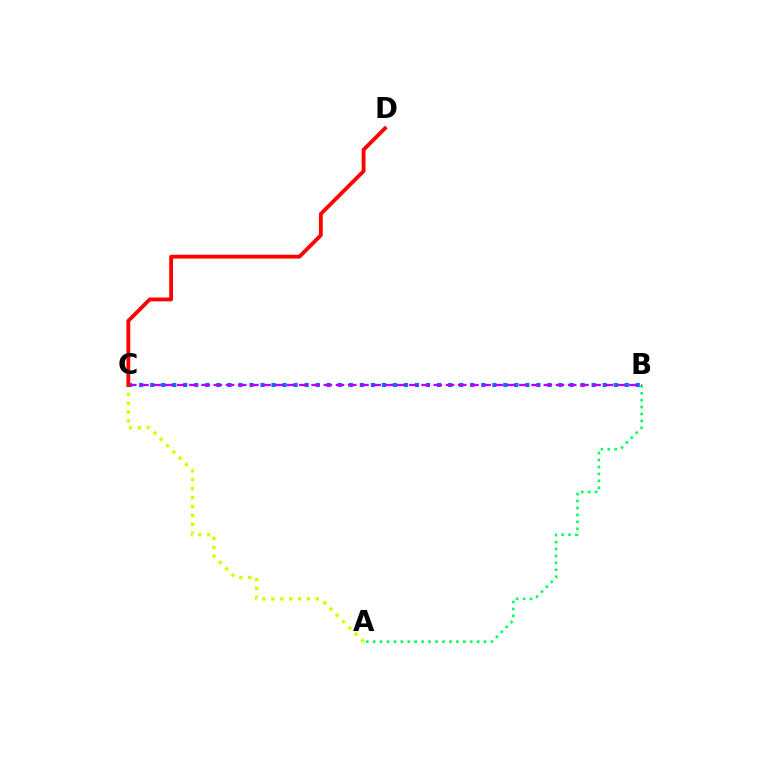{('B', 'C'): [{'color': '#0074ff', 'line_style': 'dotted', 'thickness': 3.0}, {'color': '#b900ff', 'line_style': 'dashed', 'thickness': 1.66}], ('A', 'C'): [{'color': '#d1ff00', 'line_style': 'dotted', 'thickness': 2.42}], ('A', 'B'): [{'color': '#00ff5c', 'line_style': 'dotted', 'thickness': 1.88}], ('C', 'D'): [{'color': '#ff0000', 'line_style': 'solid', 'thickness': 2.75}]}